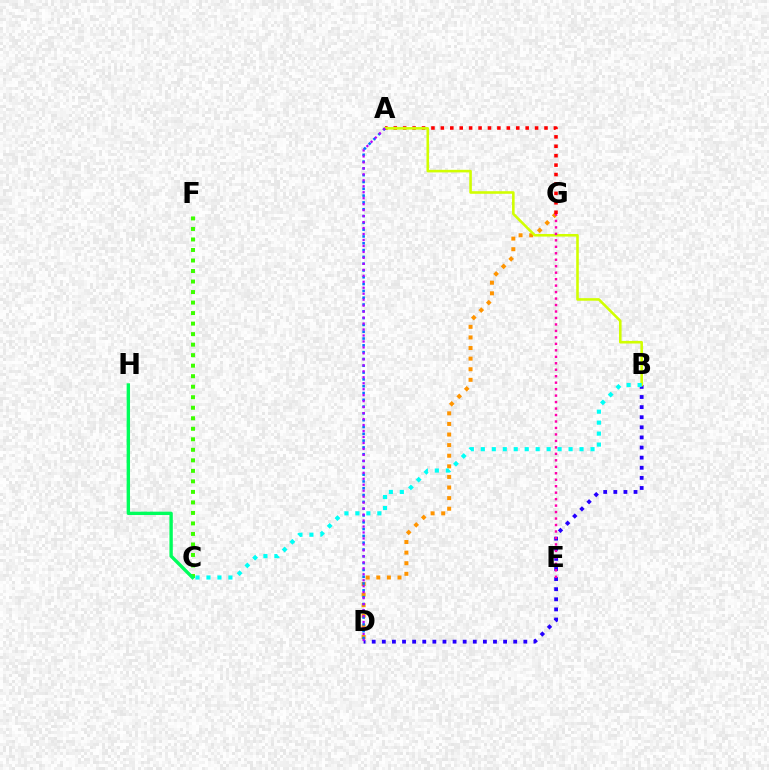{('D', 'G'): [{'color': '#ff9400', 'line_style': 'dotted', 'thickness': 2.88}], ('A', 'G'): [{'color': '#ff0000', 'line_style': 'dotted', 'thickness': 2.56}], ('C', 'F'): [{'color': '#3dff00', 'line_style': 'dotted', 'thickness': 2.86}], ('B', 'D'): [{'color': '#2500ff', 'line_style': 'dotted', 'thickness': 2.75}], ('A', 'B'): [{'color': '#d1ff00', 'line_style': 'solid', 'thickness': 1.86}], ('A', 'D'): [{'color': '#0074ff', 'line_style': 'dotted', 'thickness': 1.85}, {'color': '#b900ff', 'line_style': 'dotted', 'thickness': 1.62}], ('E', 'G'): [{'color': '#ff00ac', 'line_style': 'dotted', 'thickness': 1.76}], ('B', 'C'): [{'color': '#00fff6', 'line_style': 'dotted', 'thickness': 2.98}], ('C', 'H'): [{'color': '#00ff5c', 'line_style': 'solid', 'thickness': 2.43}]}